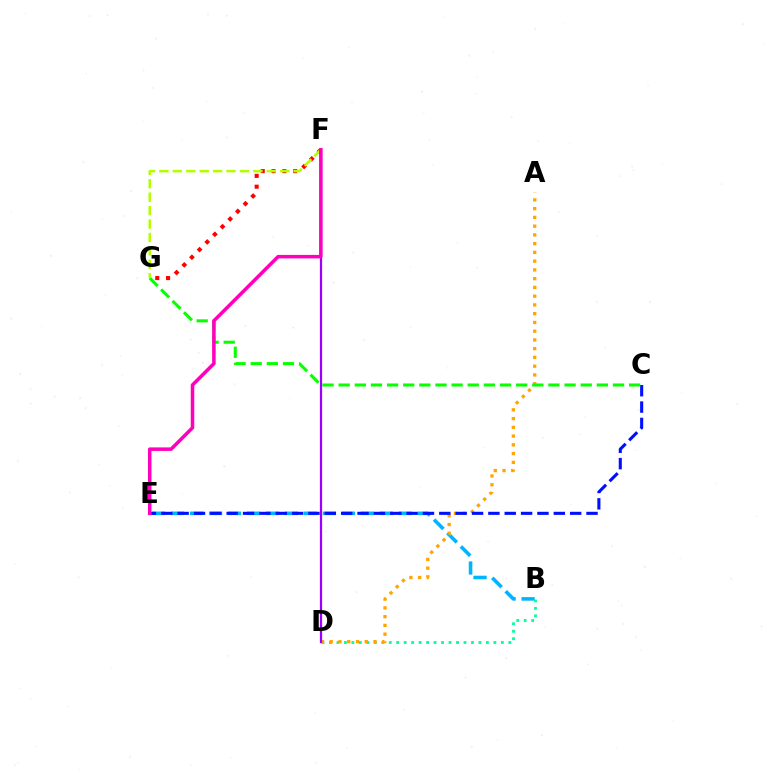{('B', 'E'): [{'color': '#00b5ff', 'line_style': 'dashed', 'thickness': 2.58}], ('B', 'D'): [{'color': '#00ff9d', 'line_style': 'dotted', 'thickness': 2.03}], ('A', 'D'): [{'color': '#ffa500', 'line_style': 'dotted', 'thickness': 2.38}], ('F', 'G'): [{'color': '#ff0000', 'line_style': 'dotted', 'thickness': 2.94}, {'color': '#b3ff00', 'line_style': 'dashed', 'thickness': 1.82}], ('C', 'E'): [{'color': '#0010ff', 'line_style': 'dashed', 'thickness': 2.22}], ('C', 'G'): [{'color': '#08ff00', 'line_style': 'dashed', 'thickness': 2.19}], ('D', 'F'): [{'color': '#9b00ff', 'line_style': 'solid', 'thickness': 1.62}], ('E', 'F'): [{'color': '#ff00bd', 'line_style': 'solid', 'thickness': 2.54}]}